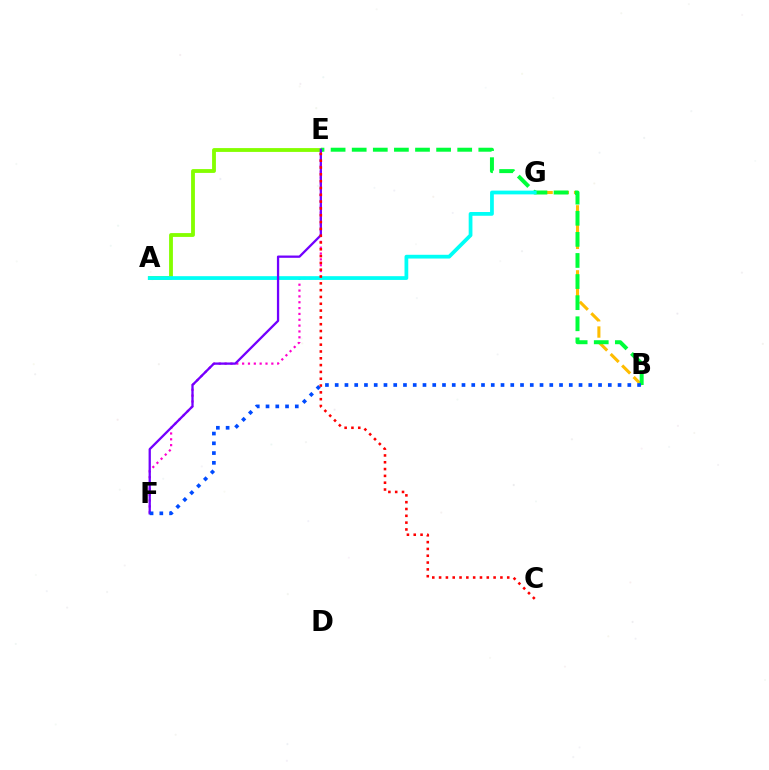{('A', 'E'): [{'color': '#84ff00', 'line_style': 'solid', 'thickness': 2.75}], ('E', 'F'): [{'color': '#ff00cf', 'line_style': 'dotted', 'thickness': 1.59}, {'color': '#7200ff', 'line_style': 'solid', 'thickness': 1.65}], ('B', 'G'): [{'color': '#ffbd00', 'line_style': 'dashed', 'thickness': 2.21}], ('B', 'E'): [{'color': '#00ff39', 'line_style': 'dashed', 'thickness': 2.87}], ('A', 'G'): [{'color': '#00fff6', 'line_style': 'solid', 'thickness': 2.7}], ('B', 'F'): [{'color': '#004bff', 'line_style': 'dotted', 'thickness': 2.65}], ('C', 'E'): [{'color': '#ff0000', 'line_style': 'dotted', 'thickness': 1.85}]}